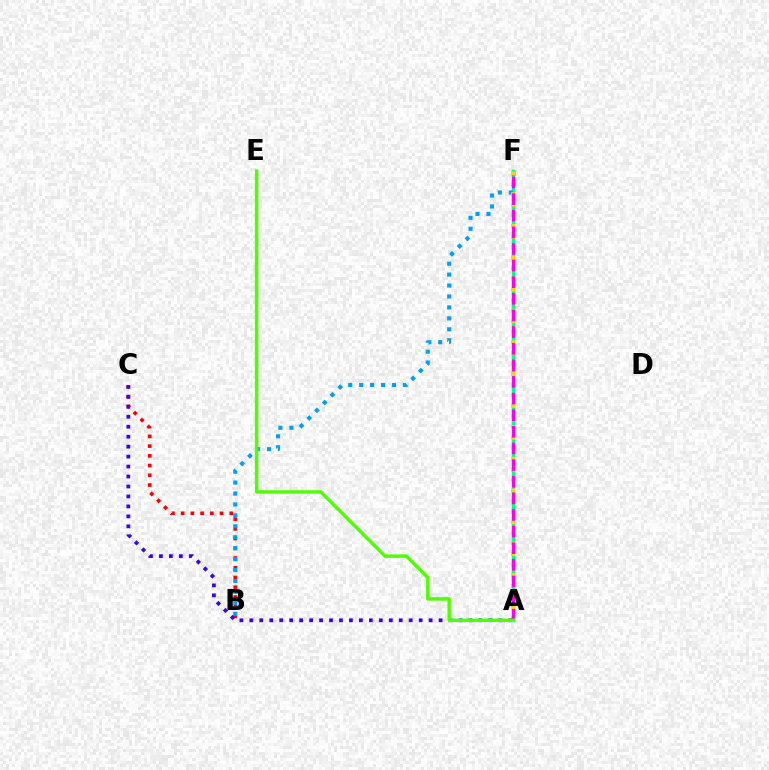{('A', 'F'): [{'color': '#00ff86', 'line_style': 'solid', 'thickness': 2.52}, {'color': '#ffd500', 'line_style': 'dotted', 'thickness': 2.88}, {'color': '#ff00ed', 'line_style': 'dashed', 'thickness': 2.26}], ('B', 'C'): [{'color': '#ff0000', 'line_style': 'dotted', 'thickness': 2.64}], ('B', 'F'): [{'color': '#009eff', 'line_style': 'dotted', 'thickness': 2.97}], ('A', 'C'): [{'color': '#3700ff', 'line_style': 'dotted', 'thickness': 2.71}], ('A', 'E'): [{'color': '#4fff00', 'line_style': 'solid', 'thickness': 2.48}]}